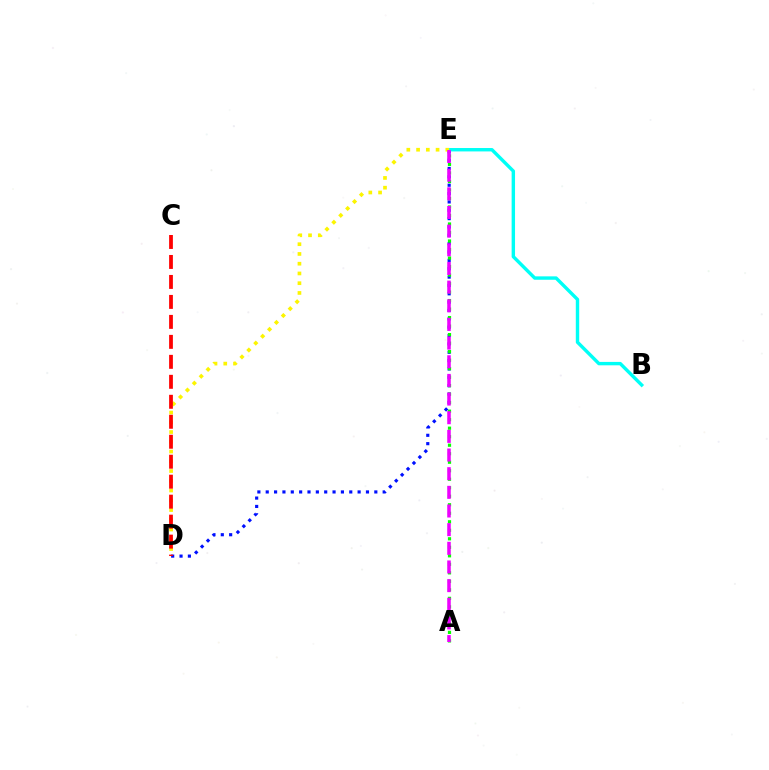{('D', 'E'): [{'color': '#0010ff', 'line_style': 'dotted', 'thickness': 2.27}, {'color': '#fcf500', 'line_style': 'dotted', 'thickness': 2.65}], ('B', 'E'): [{'color': '#00fff6', 'line_style': 'solid', 'thickness': 2.45}], ('A', 'E'): [{'color': '#08ff00', 'line_style': 'dotted', 'thickness': 2.31}, {'color': '#ee00ff', 'line_style': 'dashed', 'thickness': 2.53}], ('C', 'D'): [{'color': '#ff0000', 'line_style': 'dashed', 'thickness': 2.71}]}